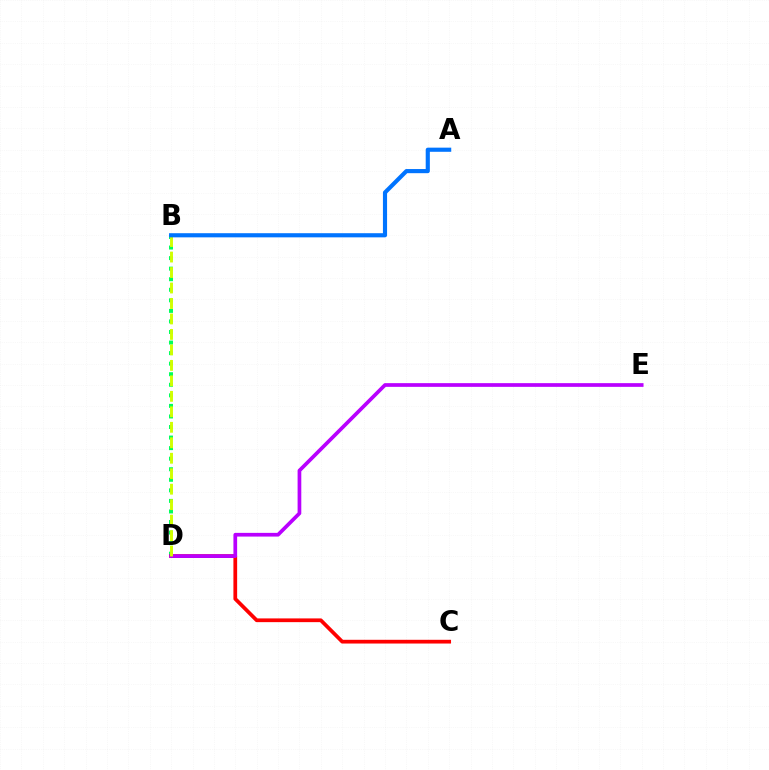{('B', 'D'): [{'color': '#00ff5c', 'line_style': 'dotted', 'thickness': 2.87}, {'color': '#d1ff00', 'line_style': 'dashed', 'thickness': 2.1}], ('C', 'D'): [{'color': '#ff0000', 'line_style': 'solid', 'thickness': 2.69}], ('D', 'E'): [{'color': '#b900ff', 'line_style': 'solid', 'thickness': 2.67}], ('A', 'B'): [{'color': '#0074ff', 'line_style': 'solid', 'thickness': 2.98}]}